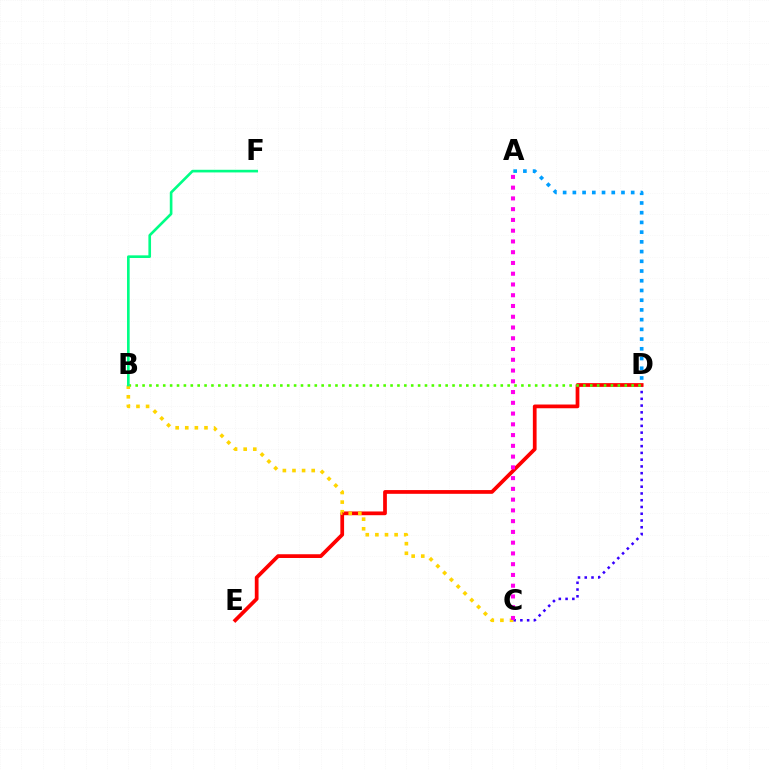{('C', 'D'): [{'color': '#3700ff', 'line_style': 'dotted', 'thickness': 1.84}], ('D', 'E'): [{'color': '#ff0000', 'line_style': 'solid', 'thickness': 2.69}], ('B', 'D'): [{'color': '#4fff00', 'line_style': 'dotted', 'thickness': 1.87}], ('B', 'C'): [{'color': '#ffd500', 'line_style': 'dotted', 'thickness': 2.61}], ('A', 'C'): [{'color': '#ff00ed', 'line_style': 'dotted', 'thickness': 2.92}], ('B', 'F'): [{'color': '#00ff86', 'line_style': 'solid', 'thickness': 1.9}], ('A', 'D'): [{'color': '#009eff', 'line_style': 'dotted', 'thickness': 2.64}]}